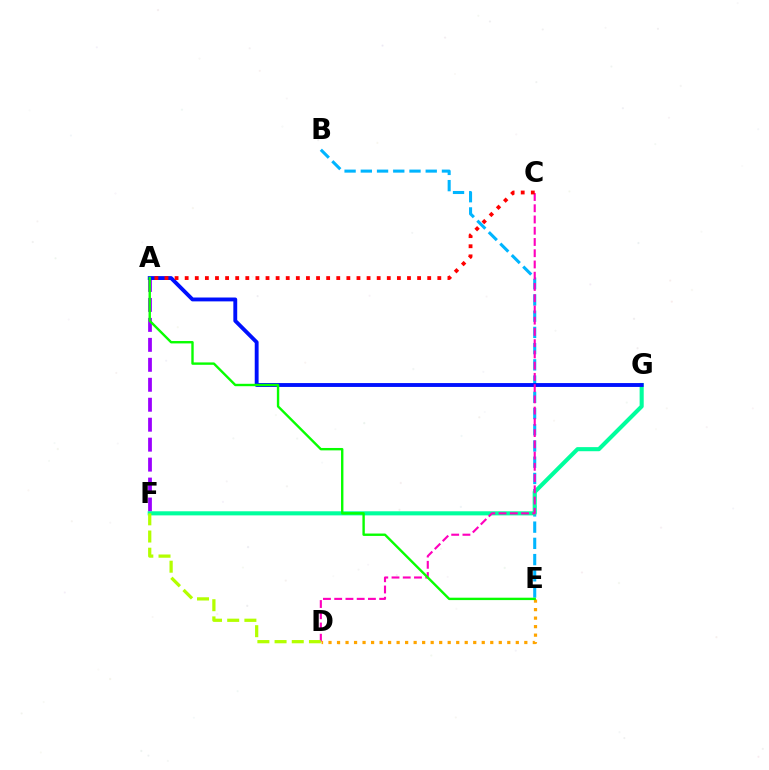{('B', 'E'): [{'color': '#00b5ff', 'line_style': 'dashed', 'thickness': 2.2}], ('A', 'F'): [{'color': '#9b00ff', 'line_style': 'dashed', 'thickness': 2.71}], ('F', 'G'): [{'color': '#00ff9d', 'line_style': 'solid', 'thickness': 2.95}], ('A', 'G'): [{'color': '#0010ff', 'line_style': 'solid', 'thickness': 2.78}], ('C', 'D'): [{'color': '#ff00bd', 'line_style': 'dashed', 'thickness': 1.53}], ('D', 'E'): [{'color': '#ffa500', 'line_style': 'dotted', 'thickness': 2.31}], ('D', 'F'): [{'color': '#b3ff00', 'line_style': 'dashed', 'thickness': 2.34}], ('A', 'E'): [{'color': '#08ff00', 'line_style': 'solid', 'thickness': 1.72}], ('A', 'C'): [{'color': '#ff0000', 'line_style': 'dotted', 'thickness': 2.75}]}